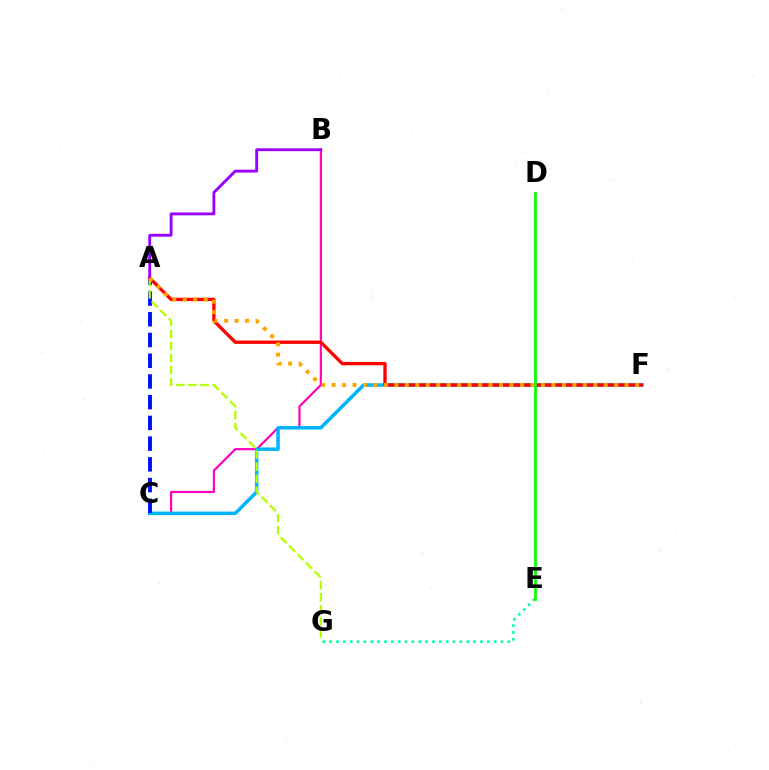{('B', 'C'): [{'color': '#ff00bd', 'line_style': 'solid', 'thickness': 1.57}], ('C', 'F'): [{'color': '#00b5ff', 'line_style': 'solid', 'thickness': 2.51}], ('A', 'C'): [{'color': '#0010ff', 'line_style': 'dashed', 'thickness': 2.81}], ('A', 'F'): [{'color': '#ff0000', 'line_style': 'solid', 'thickness': 2.4}, {'color': '#ffa500', 'line_style': 'dotted', 'thickness': 2.84}], ('A', 'G'): [{'color': '#b3ff00', 'line_style': 'dashed', 'thickness': 1.64}], ('E', 'G'): [{'color': '#00ff9d', 'line_style': 'dotted', 'thickness': 1.86}], ('A', 'B'): [{'color': '#9b00ff', 'line_style': 'solid', 'thickness': 2.06}], ('D', 'E'): [{'color': '#08ff00', 'line_style': 'solid', 'thickness': 1.98}]}